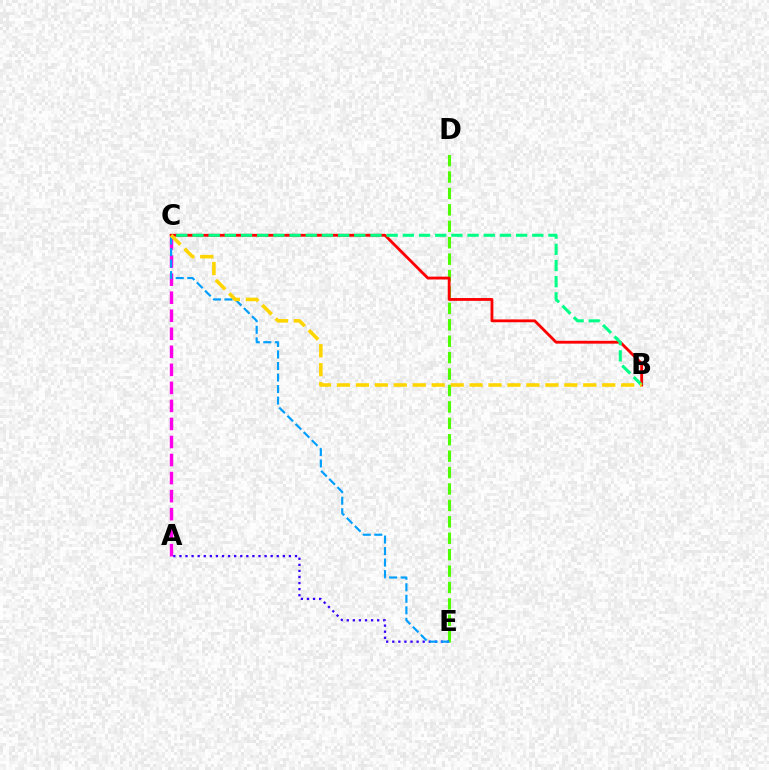{('A', 'C'): [{'color': '#ff00ed', 'line_style': 'dashed', 'thickness': 2.45}], ('D', 'E'): [{'color': '#4fff00', 'line_style': 'dashed', 'thickness': 2.23}], ('B', 'C'): [{'color': '#ff0000', 'line_style': 'solid', 'thickness': 2.04}, {'color': '#00ff86', 'line_style': 'dashed', 'thickness': 2.2}, {'color': '#ffd500', 'line_style': 'dashed', 'thickness': 2.57}], ('A', 'E'): [{'color': '#3700ff', 'line_style': 'dotted', 'thickness': 1.65}], ('C', 'E'): [{'color': '#009eff', 'line_style': 'dashed', 'thickness': 1.56}]}